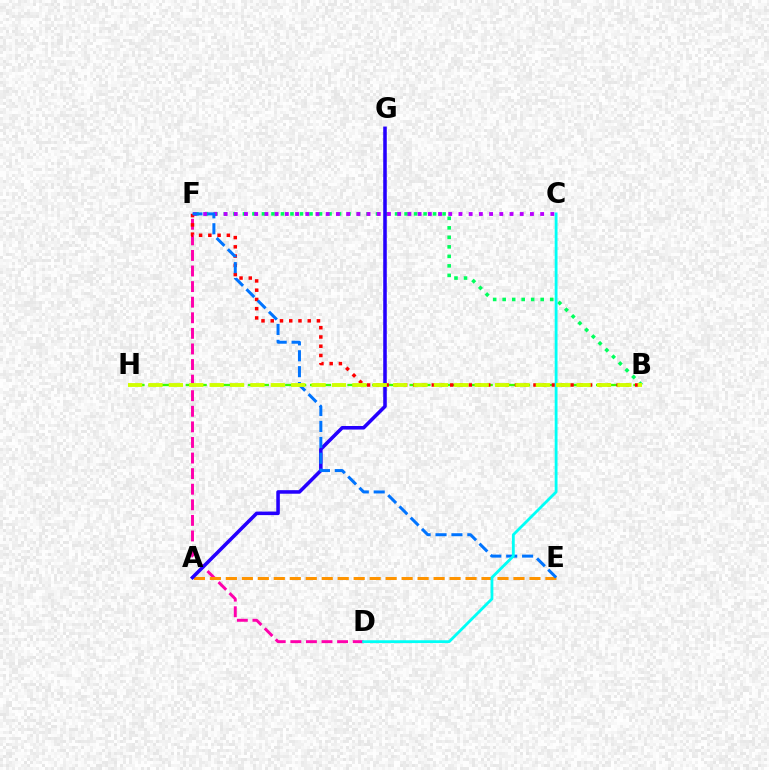{('B', 'F'): [{'color': '#00ff5c', 'line_style': 'dotted', 'thickness': 2.58}, {'color': '#ff0000', 'line_style': 'dotted', 'thickness': 2.51}], ('C', 'F'): [{'color': '#b900ff', 'line_style': 'dotted', 'thickness': 2.77}], ('D', 'F'): [{'color': '#ff00ac', 'line_style': 'dashed', 'thickness': 2.12}], ('A', 'E'): [{'color': '#ff9400', 'line_style': 'dashed', 'thickness': 2.17}], ('B', 'H'): [{'color': '#3dff00', 'line_style': 'dashed', 'thickness': 1.69}, {'color': '#d1ff00', 'line_style': 'dashed', 'thickness': 2.77}], ('A', 'G'): [{'color': '#2500ff', 'line_style': 'solid', 'thickness': 2.56}], ('E', 'F'): [{'color': '#0074ff', 'line_style': 'dashed', 'thickness': 2.16}], ('C', 'D'): [{'color': '#00fff6', 'line_style': 'solid', 'thickness': 2.03}]}